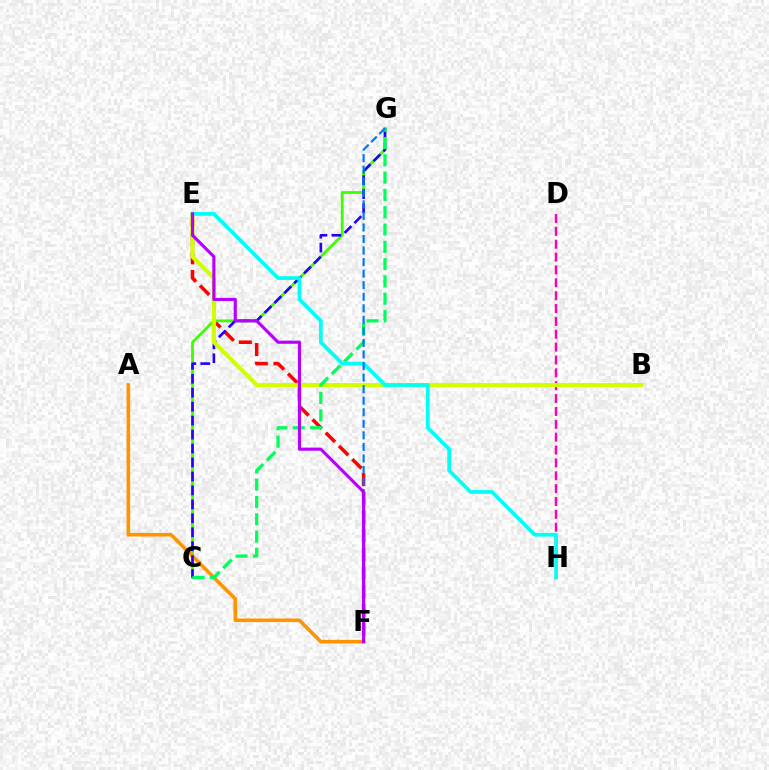{('E', 'F'): [{'color': '#ff0000', 'line_style': 'dashed', 'thickness': 2.54}, {'color': '#b900ff', 'line_style': 'solid', 'thickness': 2.25}], ('C', 'G'): [{'color': '#3dff00', 'line_style': 'solid', 'thickness': 2.01}, {'color': '#2500ff', 'line_style': 'dashed', 'thickness': 1.9}, {'color': '#00ff5c', 'line_style': 'dashed', 'thickness': 2.35}], ('A', 'F'): [{'color': '#ff9400', 'line_style': 'solid', 'thickness': 2.6}], ('D', 'H'): [{'color': '#ff00ac', 'line_style': 'dashed', 'thickness': 1.75}], ('B', 'E'): [{'color': '#d1ff00', 'line_style': 'solid', 'thickness': 2.95}], ('E', 'H'): [{'color': '#00fff6', 'line_style': 'solid', 'thickness': 2.69}], ('F', 'G'): [{'color': '#0074ff', 'line_style': 'dashed', 'thickness': 1.57}]}